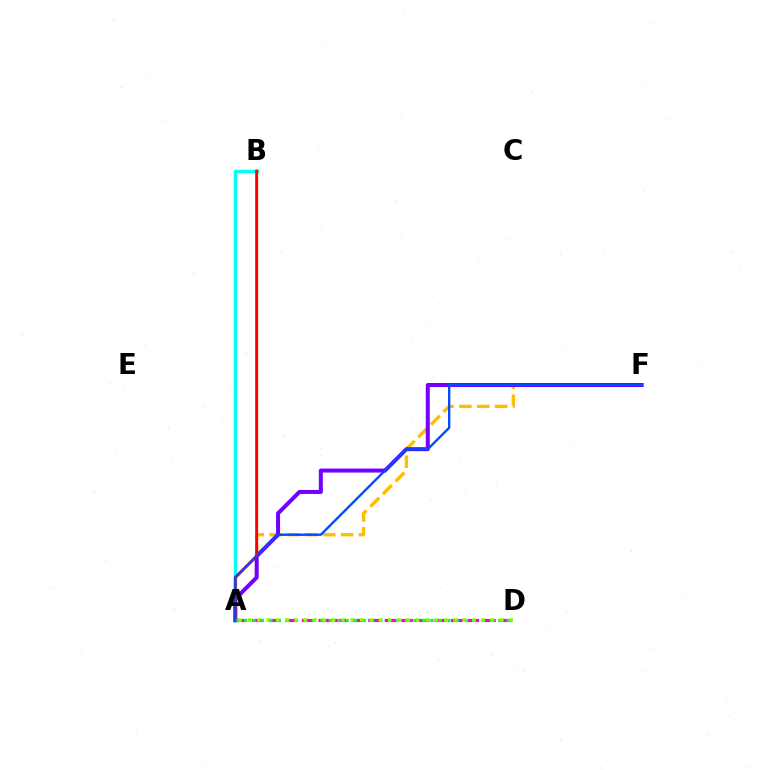{('A', 'D'): [{'color': '#ff00cf', 'line_style': 'dashed', 'thickness': 2.25}, {'color': '#00ff39', 'line_style': 'dotted', 'thickness': 2.3}, {'color': '#84ff00', 'line_style': 'dotted', 'thickness': 2.54}], ('A', 'B'): [{'color': '#00fff6', 'line_style': 'solid', 'thickness': 2.47}, {'color': '#ff0000', 'line_style': 'solid', 'thickness': 2.11}], ('A', 'F'): [{'color': '#ffbd00', 'line_style': 'dashed', 'thickness': 2.43}, {'color': '#7200ff', 'line_style': 'solid', 'thickness': 2.88}, {'color': '#004bff', 'line_style': 'solid', 'thickness': 1.7}]}